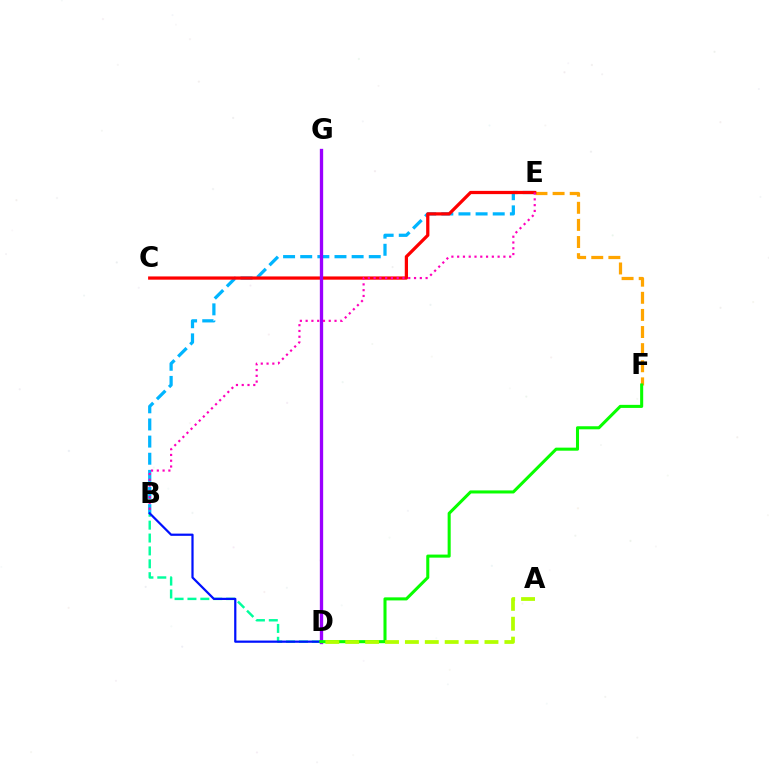{('E', 'F'): [{'color': '#ffa500', 'line_style': 'dashed', 'thickness': 2.32}], ('B', 'E'): [{'color': '#00b5ff', 'line_style': 'dashed', 'thickness': 2.33}, {'color': '#ff00bd', 'line_style': 'dotted', 'thickness': 1.57}], ('C', 'E'): [{'color': '#ff0000', 'line_style': 'solid', 'thickness': 2.33}], ('D', 'G'): [{'color': '#9b00ff', 'line_style': 'solid', 'thickness': 2.39}], ('B', 'D'): [{'color': '#00ff9d', 'line_style': 'dashed', 'thickness': 1.75}, {'color': '#0010ff', 'line_style': 'solid', 'thickness': 1.6}], ('D', 'F'): [{'color': '#08ff00', 'line_style': 'solid', 'thickness': 2.2}], ('A', 'D'): [{'color': '#b3ff00', 'line_style': 'dashed', 'thickness': 2.7}]}